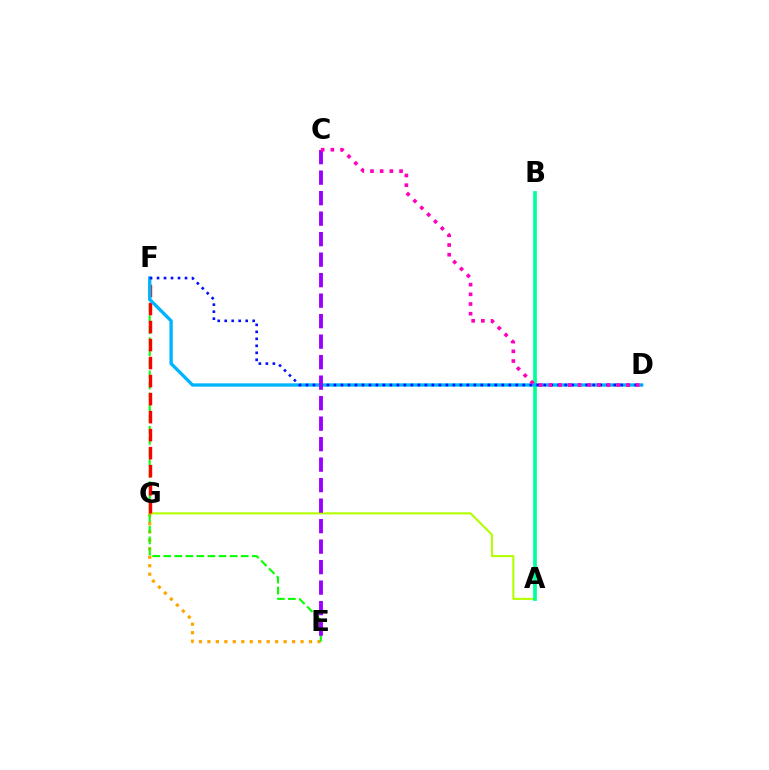{('A', 'G'): [{'color': '#b3ff00', 'line_style': 'solid', 'thickness': 1.5}], ('A', 'B'): [{'color': '#00ff9d', 'line_style': 'solid', 'thickness': 2.7}], ('E', 'G'): [{'color': '#ffa500', 'line_style': 'dotted', 'thickness': 2.3}], ('E', 'F'): [{'color': '#08ff00', 'line_style': 'dashed', 'thickness': 1.5}], ('F', 'G'): [{'color': '#ff0000', 'line_style': 'dashed', 'thickness': 2.45}], ('D', 'F'): [{'color': '#00b5ff', 'line_style': 'solid', 'thickness': 2.4}, {'color': '#0010ff', 'line_style': 'dotted', 'thickness': 1.9}], ('C', 'E'): [{'color': '#9b00ff', 'line_style': 'dashed', 'thickness': 2.78}], ('C', 'D'): [{'color': '#ff00bd', 'line_style': 'dotted', 'thickness': 2.63}]}